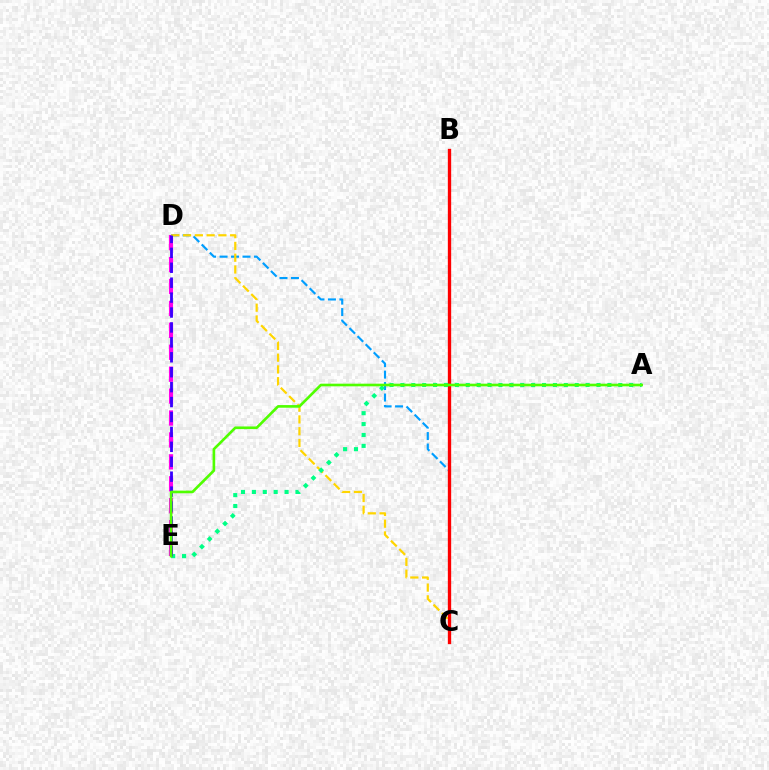{('D', 'E'): [{'color': '#ff00ed', 'line_style': 'dashed', 'thickness': 2.98}, {'color': '#3700ff', 'line_style': 'dashed', 'thickness': 2.03}], ('C', 'D'): [{'color': '#009eff', 'line_style': 'dashed', 'thickness': 1.56}, {'color': '#ffd500', 'line_style': 'dashed', 'thickness': 1.6}], ('B', 'C'): [{'color': '#ff0000', 'line_style': 'solid', 'thickness': 2.4}], ('A', 'E'): [{'color': '#00ff86', 'line_style': 'dotted', 'thickness': 2.96}, {'color': '#4fff00', 'line_style': 'solid', 'thickness': 1.9}]}